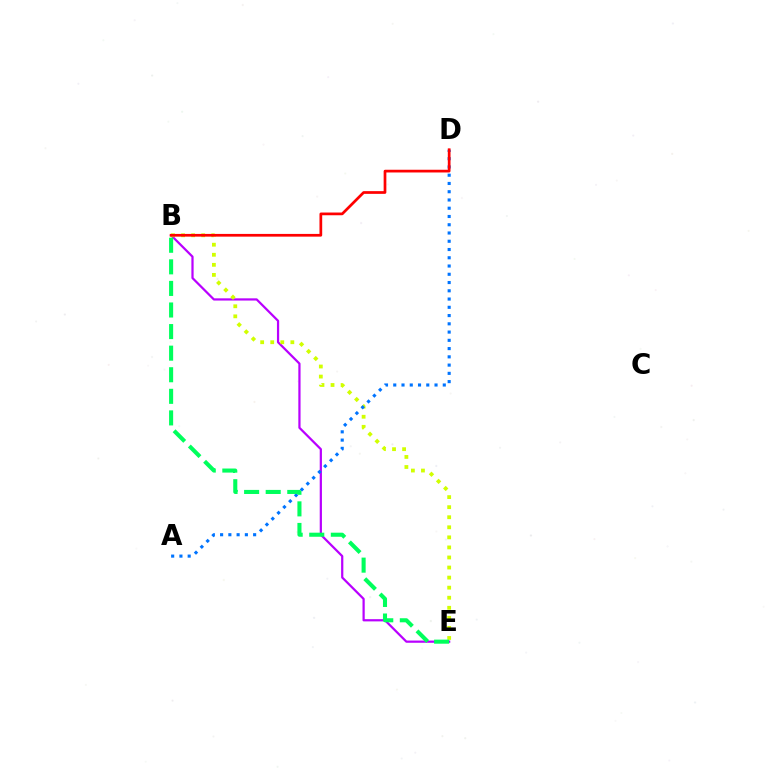{('B', 'E'): [{'color': '#b900ff', 'line_style': 'solid', 'thickness': 1.6}, {'color': '#d1ff00', 'line_style': 'dotted', 'thickness': 2.73}, {'color': '#00ff5c', 'line_style': 'dashed', 'thickness': 2.93}], ('A', 'D'): [{'color': '#0074ff', 'line_style': 'dotted', 'thickness': 2.24}], ('B', 'D'): [{'color': '#ff0000', 'line_style': 'solid', 'thickness': 1.96}]}